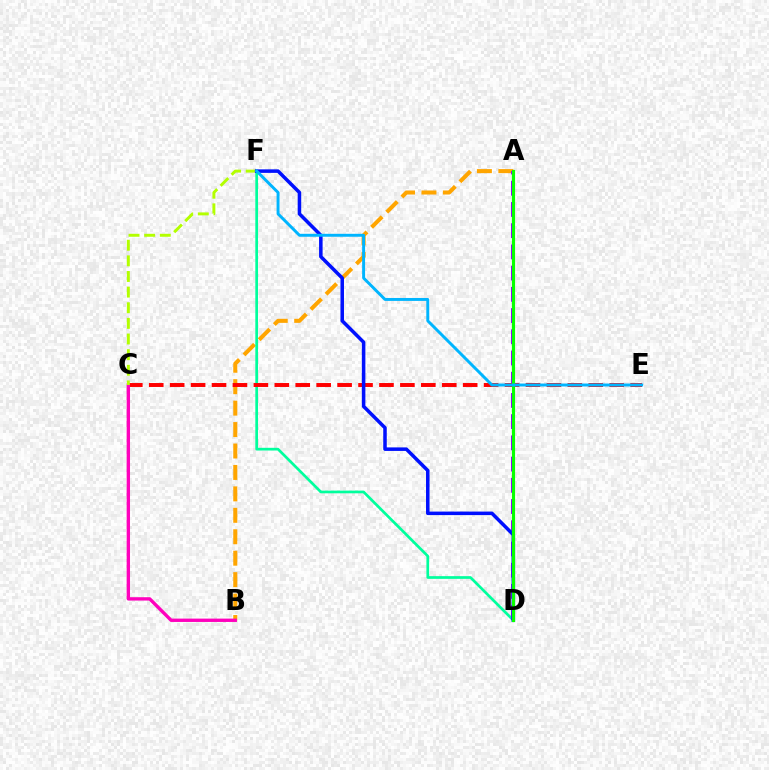{('A', 'B'): [{'color': '#ffa500', 'line_style': 'dashed', 'thickness': 2.91}], ('D', 'F'): [{'color': '#00ff9d', 'line_style': 'solid', 'thickness': 1.95}, {'color': '#0010ff', 'line_style': 'solid', 'thickness': 2.54}], ('A', 'D'): [{'color': '#9b00ff', 'line_style': 'dashed', 'thickness': 2.88}, {'color': '#08ff00', 'line_style': 'solid', 'thickness': 2.27}], ('C', 'E'): [{'color': '#ff0000', 'line_style': 'dashed', 'thickness': 2.84}], ('B', 'C'): [{'color': '#ff00bd', 'line_style': 'solid', 'thickness': 2.41}], ('C', 'F'): [{'color': '#b3ff00', 'line_style': 'dashed', 'thickness': 2.12}], ('E', 'F'): [{'color': '#00b5ff', 'line_style': 'solid', 'thickness': 2.11}]}